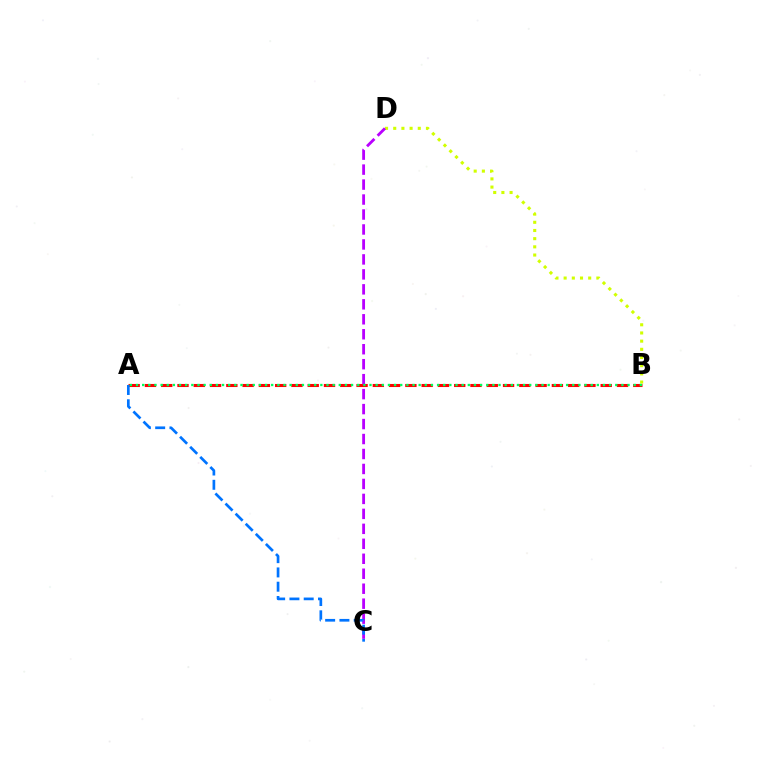{('B', 'D'): [{'color': '#d1ff00', 'line_style': 'dotted', 'thickness': 2.22}], ('A', 'B'): [{'color': '#ff0000', 'line_style': 'dashed', 'thickness': 2.21}, {'color': '#00ff5c', 'line_style': 'dotted', 'thickness': 1.67}], ('C', 'D'): [{'color': '#b900ff', 'line_style': 'dashed', 'thickness': 2.03}], ('A', 'C'): [{'color': '#0074ff', 'line_style': 'dashed', 'thickness': 1.94}]}